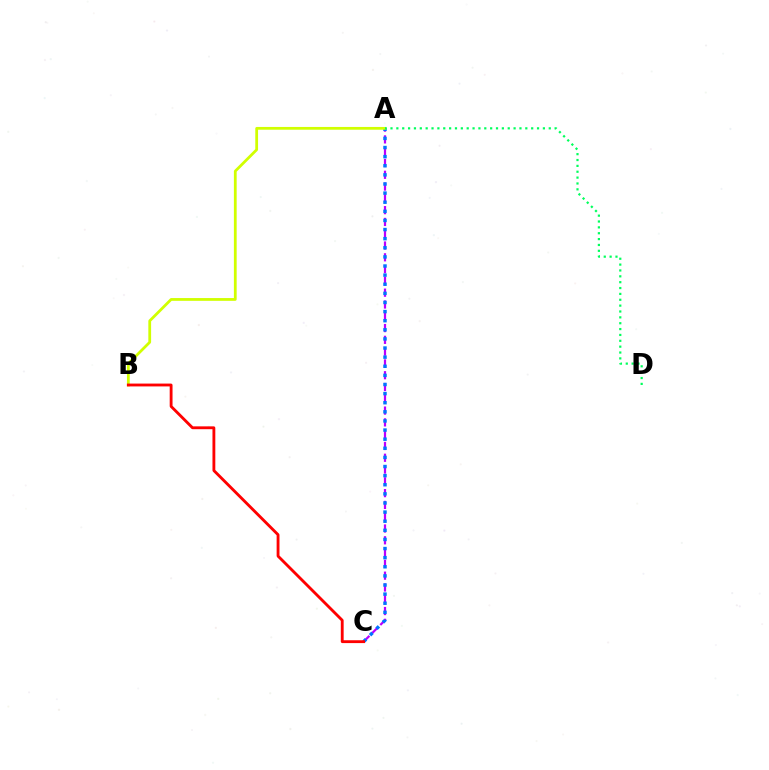{('A', 'C'): [{'color': '#b900ff', 'line_style': 'dashed', 'thickness': 1.6}, {'color': '#0074ff', 'line_style': 'dotted', 'thickness': 2.48}], ('A', 'B'): [{'color': '#d1ff00', 'line_style': 'solid', 'thickness': 2.0}], ('A', 'D'): [{'color': '#00ff5c', 'line_style': 'dotted', 'thickness': 1.59}], ('B', 'C'): [{'color': '#ff0000', 'line_style': 'solid', 'thickness': 2.05}]}